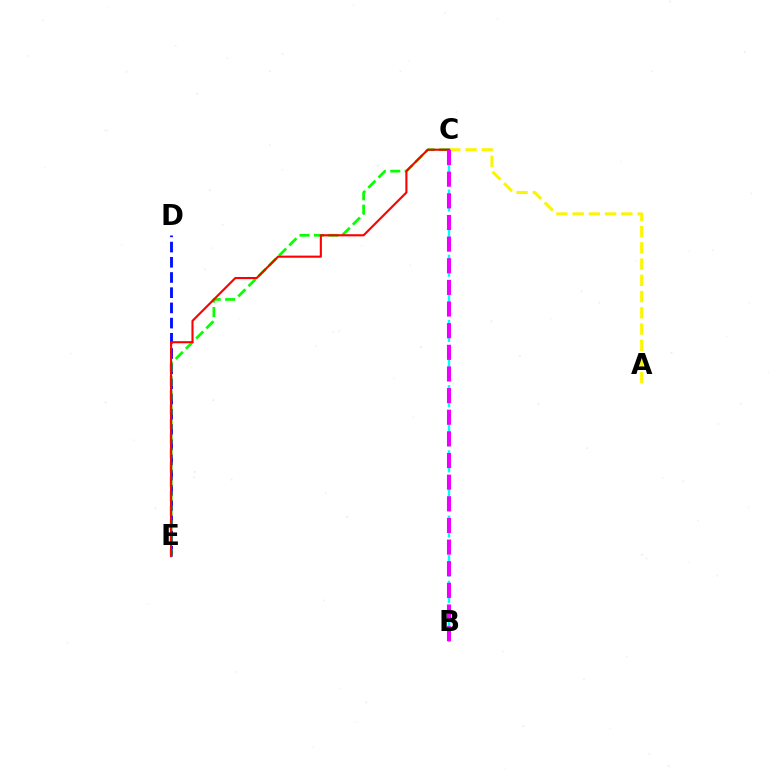{('B', 'C'): [{'color': '#00fff6', 'line_style': 'dashed', 'thickness': 1.77}, {'color': '#ee00ff', 'line_style': 'dashed', 'thickness': 2.94}], ('D', 'E'): [{'color': '#0010ff', 'line_style': 'dashed', 'thickness': 2.07}], ('A', 'C'): [{'color': '#fcf500', 'line_style': 'dashed', 'thickness': 2.21}], ('C', 'E'): [{'color': '#08ff00', 'line_style': 'dashed', 'thickness': 1.96}, {'color': '#ff0000', 'line_style': 'solid', 'thickness': 1.52}]}